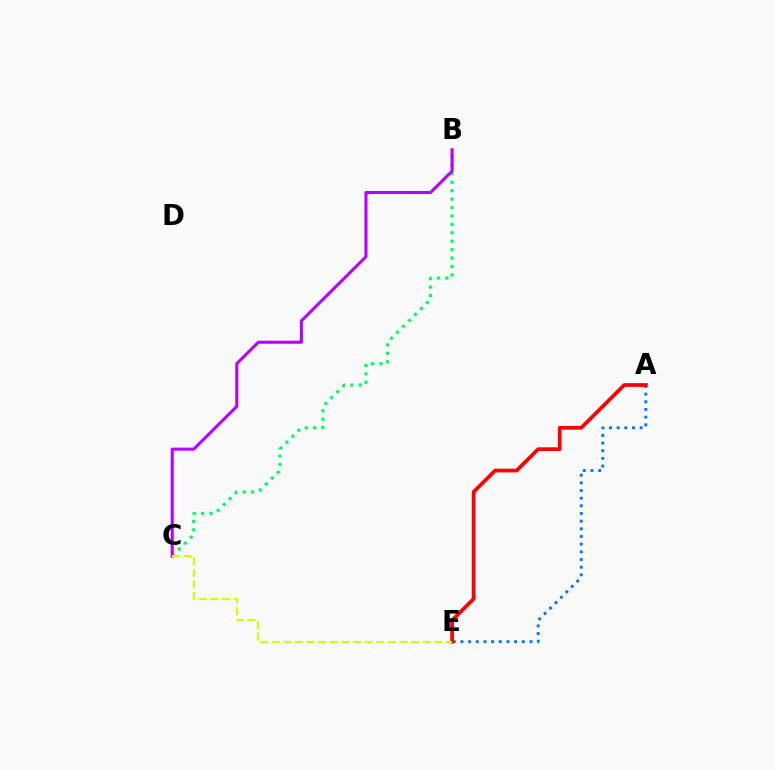{('A', 'E'): [{'color': '#0074ff', 'line_style': 'dotted', 'thickness': 2.08}, {'color': '#ff0000', 'line_style': 'solid', 'thickness': 2.69}], ('B', 'C'): [{'color': '#00ff5c', 'line_style': 'dotted', 'thickness': 2.29}, {'color': '#b900ff', 'line_style': 'solid', 'thickness': 2.2}], ('C', 'E'): [{'color': '#d1ff00', 'line_style': 'dashed', 'thickness': 1.58}]}